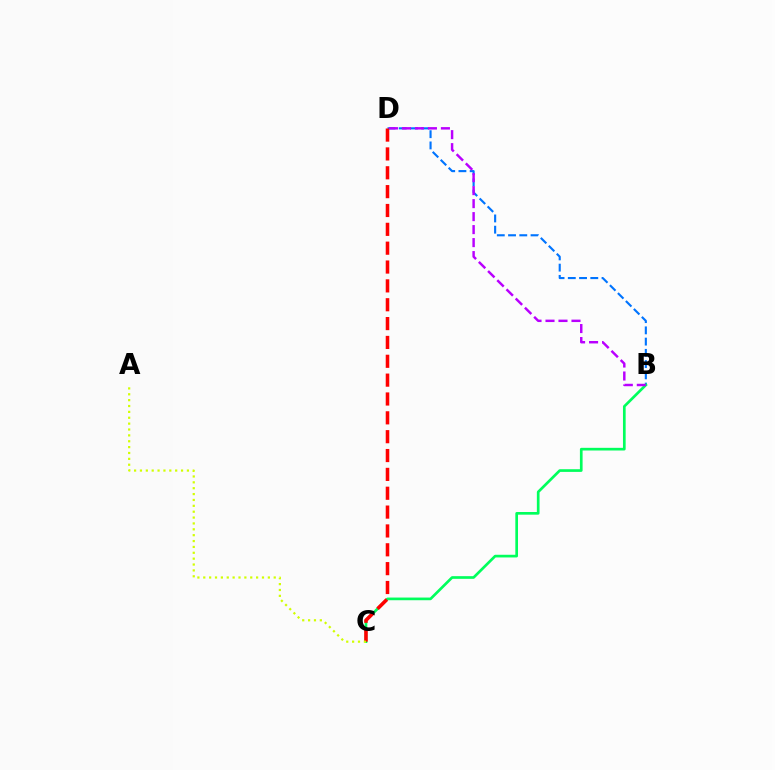{('B', 'D'): [{'color': '#0074ff', 'line_style': 'dashed', 'thickness': 1.53}, {'color': '#b900ff', 'line_style': 'dashed', 'thickness': 1.76}], ('B', 'C'): [{'color': '#00ff5c', 'line_style': 'solid', 'thickness': 1.93}], ('C', 'D'): [{'color': '#ff0000', 'line_style': 'dashed', 'thickness': 2.56}], ('A', 'C'): [{'color': '#d1ff00', 'line_style': 'dotted', 'thickness': 1.6}]}